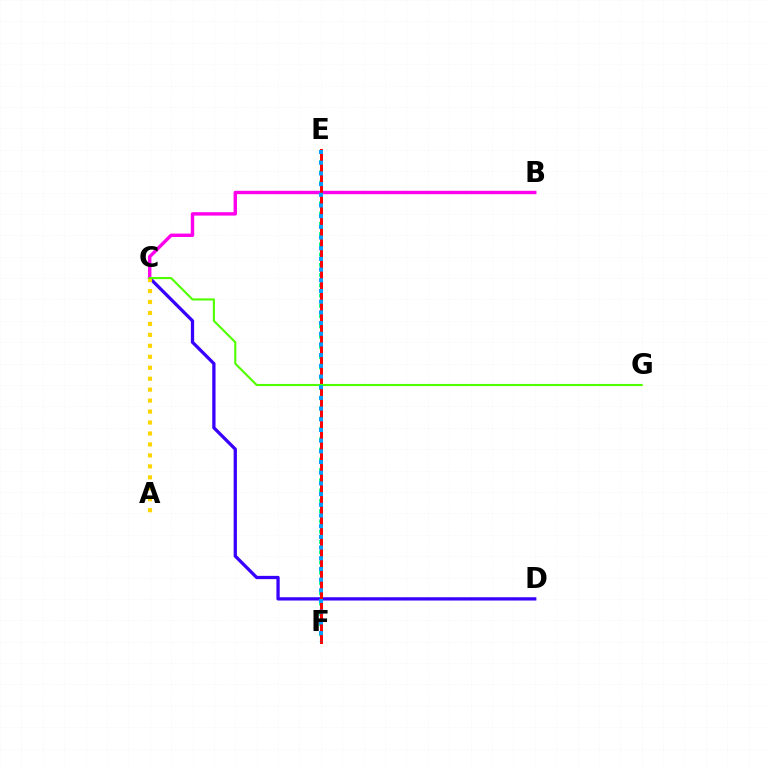{('E', 'F'): [{'color': '#00ff86', 'line_style': 'dotted', 'thickness': 2.79}, {'color': '#ff0000', 'line_style': 'solid', 'thickness': 2.14}, {'color': '#009eff', 'line_style': 'dotted', 'thickness': 2.9}], ('C', 'D'): [{'color': '#3700ff', 'line_style': 'solid', 'thickness': 2.35}], ('B', 'C'): [{'color': '#ff00ed', 'line_style': 'solid', 'thickness': 2.45}], ('A', 'C'): [{'color': '#ffd500', 'line_style': 'dotted', 'thickness': 2.98}], ('C', 'G'): [{'color': '#4fff00', 'line_style': 'solid', 'thickness': 1.53}]}